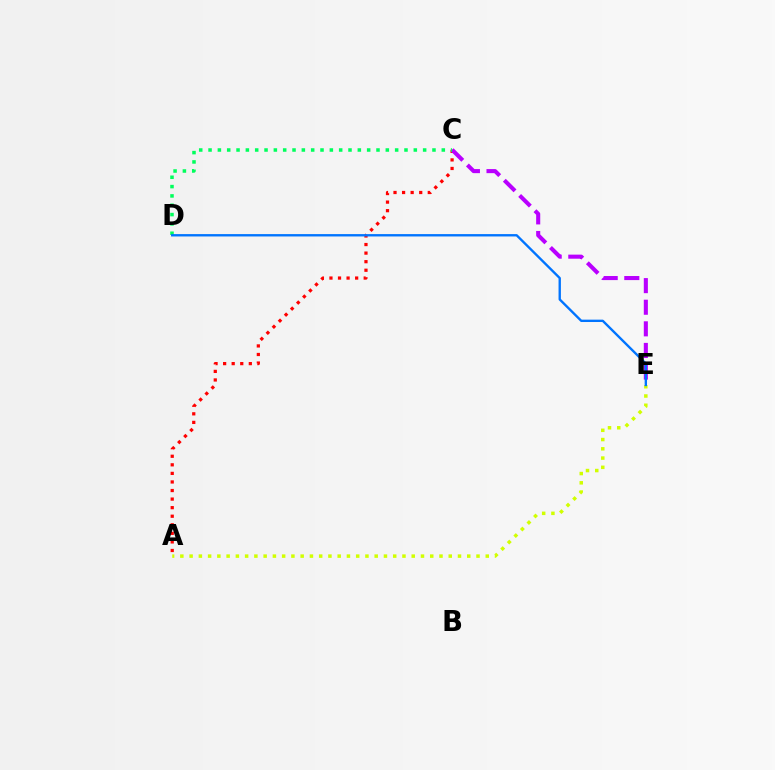{('A', 'E'): [{'color': '#d1ff00', 'line_style': 'dotted', 'thickness': 2.51}], ('A', 'C'): [{'color': '#ff0000', 'line_style': 'dotted', 'thickness': 2.33}], ('C', 'E'): [{'color': '#b900ff', 'line_style': 'dashed', 'thickness': 2.94}], ('C', 'D'): [{'color': '#00ff5c', 'line_style': 'dotted', 'thickness': 2.54}], ('D', 'E'): [{'color': '#0074ff', 'line_style': 'solid', 'thickness': 1.7}]}